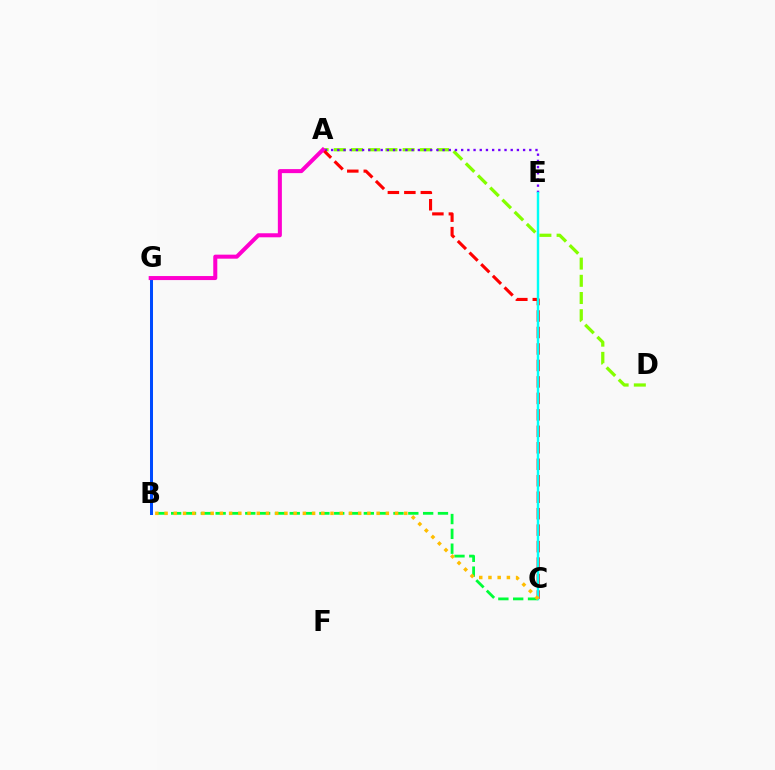{('A', 'D'): [{'color': '#84ff00', 'line_style': 'dashed', 'thickness': 2.34}], ('A', 'E'): [{'color': '#7200ff', 'line_style': 'dotted', 'thickness': 1.68}], ('A', 'C'): [{'color': '#ff0000', 'line_style': 'dashed', 'thickness': 2.24}], ('B', 'C'): [{'color': '#00ff39', 'line_style': 'dashed', 'thickness': 2.01}, {'color': '#ffbd00', 'line_style': 'dotted', 'thickness': 2.5}], ('C', 'E'): [{'color': '#00fff6', 'line_style': 'solid', 'thickness': 1.75}], ('B', 'G'): [{'color': '#004bff', 'line_style': 'solid', 'thickness': 2.17}], ('A', 'G'): [{'color': '#ff00cf', 'line_style': 'solid', 'thickness': 2.9}]}